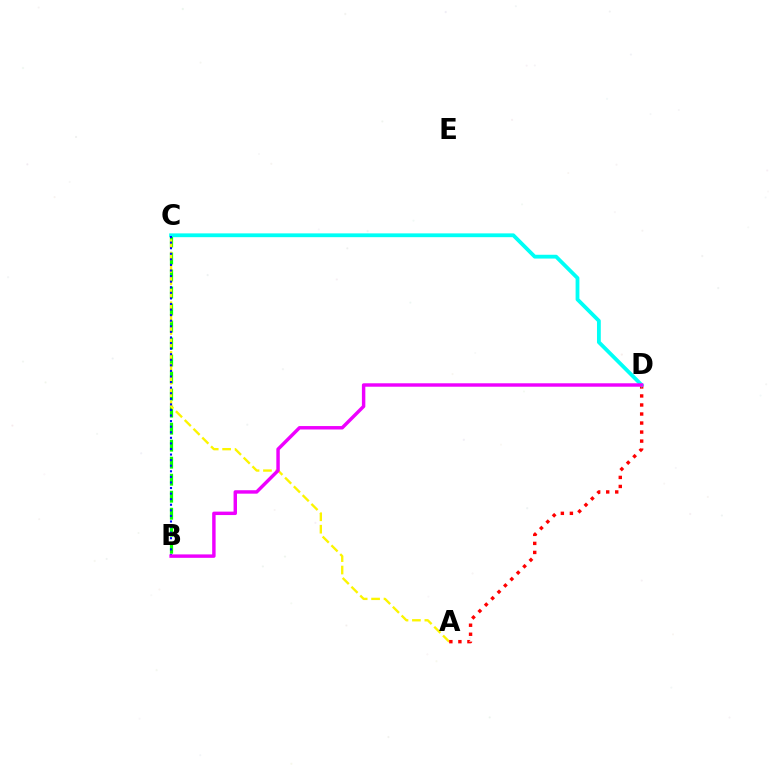{('B', 'C'): [{'color': '#08ff00', 'line_style': 'dashed', 'thickness': 2.31}, {'color': '#0010ff', 'line_style': 'dotted', 'thickness': 1.52}], ('A', 'C'): [{'color': '#fcf500', 'line_style': 'dashed', 'thickness': 1.69}], ('A', 'D'): [{'color': '#ff0000', 'line_style': 'dotted', 'thickness': 2.45}], ('C', 'D'): [{'color': '#00fff6', 'line_style': 'solid', 'thickness': 2.74}], ('B', 'D'): [{'color': '#ee00ff', 'line_style': 'solid', 'thickness': 2.47}]}